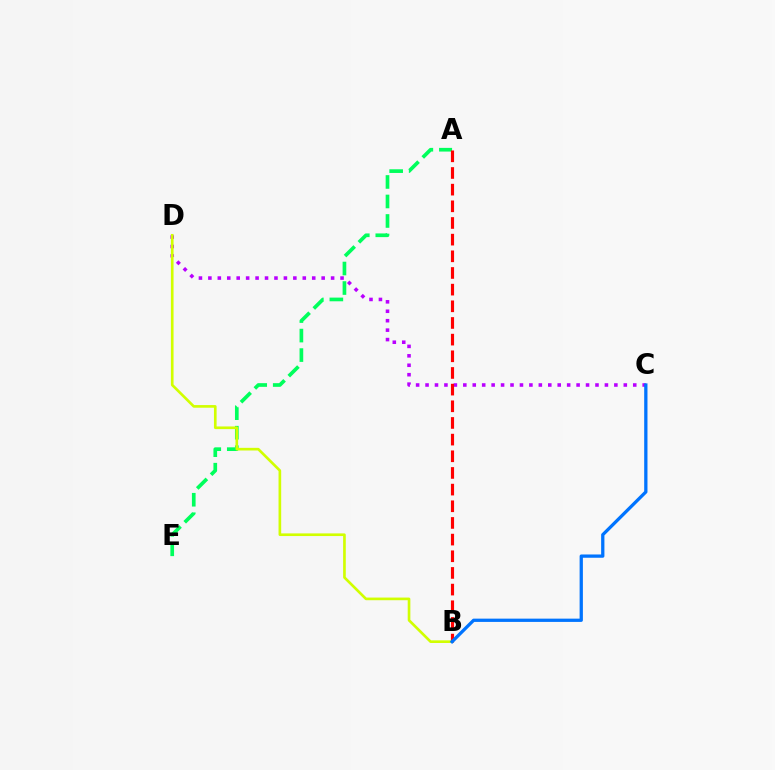{('A', 'E'): [{'color': '#00ff5c', 'line_style': 'dashed', 'thickness': 2.65}], ('C', 'D'): [{'color': '#b900ff', 'line_style': 'dotted', 'thickness': 2.57}], ('B', 'D'): [{'color': '#d1ff00', 'line_style': 'solid', 'thickness': 1.91}], ('A', 'B'): [{'color': '#ff0000', 'line_style': 'dashed', 'thickness': 2.26}], ('B', 'C'): [{'color': '#0074ff', 'line_style': 'solid', 'thickness': 2.36}]}